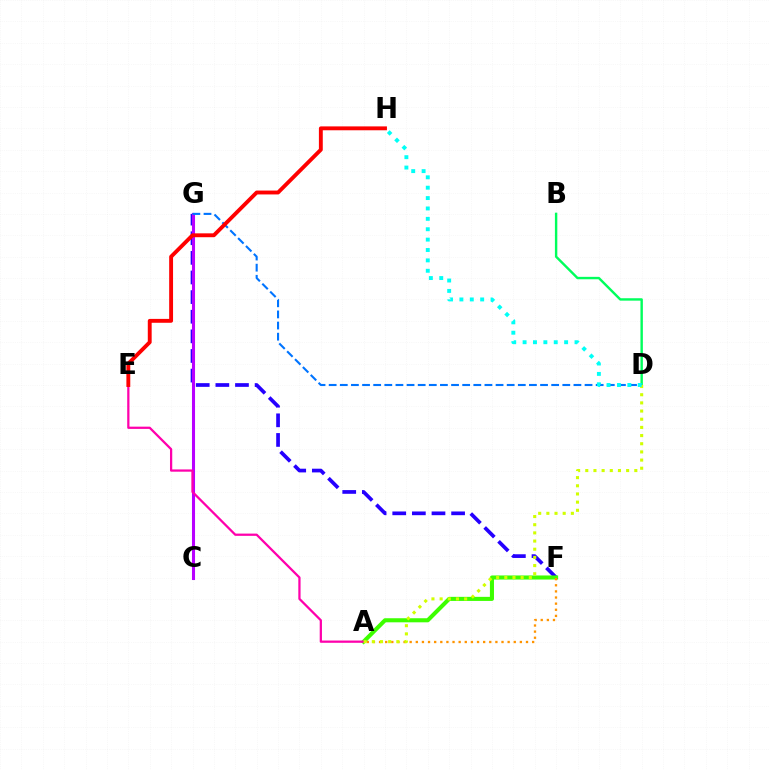{('F', 'G'): [{'color': '#2500ff', 'line_style': 'dashed', 'thickness': 2.67}], ('A', 'F'): [{'color': '#3dff00', 'line_style': 'solid', 'thickness': 2.93}, {'color': '#ff9400', 'line_style': 'dotted', 'thickness': 1.66}], ('C', 'G'): [{'color': '#b900ff', 'line_style': 'solid', 'thickness': 2.2}], ('A', 'E'): [{'color': '#ff00ac', 'line_style': 'solid', 'thickness': 1.62}], ('B', 'D'): [{'color': '#00ff5c', 'line_style': 'solid', 'thickness': 1.74}], ('D', 'G'): [{'color': '#0074ff', 'line_style': 'dashed', 'thickness': 1.51}], ('A', 'D'): [{'color': '#d1ff00', 'line_style': 'dotted', 'thickness': 2.22}], ('E', 'H'): [{'color': '#ff0000', 'line_style': 'solid', 'thickness': 2.79}], ('D', 'H'): [{'color': '#00fff6', 'line_style': 'dotted', 'thickness': 2.82}]}